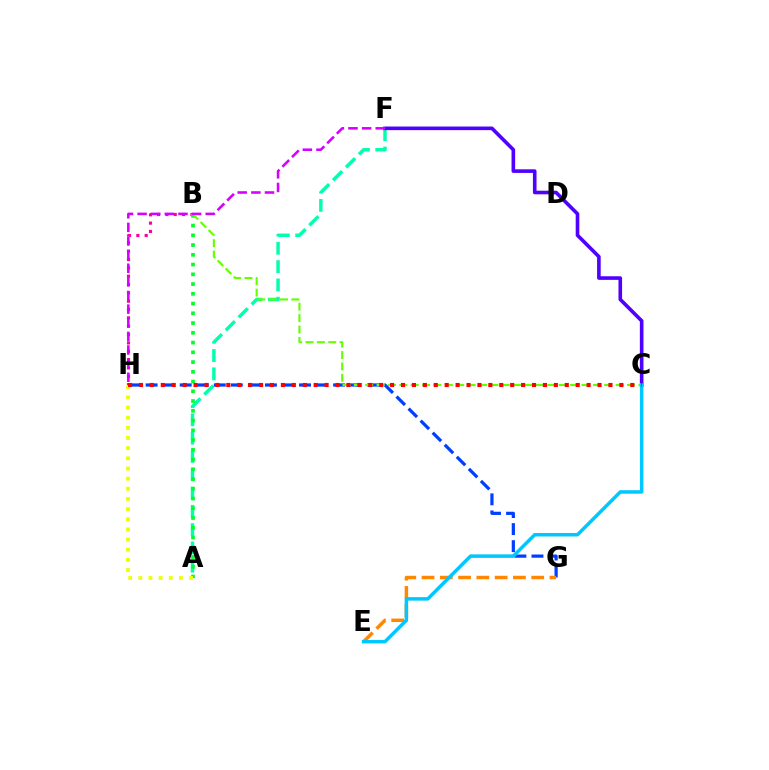{('A', 'F'): [{'color': '#00ffaf', 'line_style': 'dashed', 'thickness': 2.49}], ('B', 'H'): [{'color': '#ff00a0', 'line_style': 'dotted', 'thickness': 2.27}], ('A', 'B'): [{'color': '#00ff27', 'line_style': 'dotted', 'thickness': 2.65}], ('G', 'H'): [{'color': '#003fff', 'line_style': 'dashed', 'thickness': 2.32}], ('C', 'F'): [{'color': '#4f00ff', 'line_style': 'solid', 'thickness': 2.6}], ('A', 'H'): [{'color': '#eeff00', 'line_style': 'dotted', 'thickness': 2.76}], ('B', 'C'): [{'color': '#66ff00', 'line_style': 'dashed', 'thickness': 1.55}], ('E', 'G'): [{'color': '#ff8800', 'line_style': 'dashed', 'thickness': 2.48}], ('C', 'E'): [{'color': '#00c7ff', 'line_style': 'solid', 'thickness': 2.52}], ('C', 'H'): [{'color': '#ff0000', 'line_style': 'dotted', 'thickness': 2.97}], ('F', 'H'): [{'color': '#d600ff', 'line_style': 'dashed', 'thickness': 1.85}]}